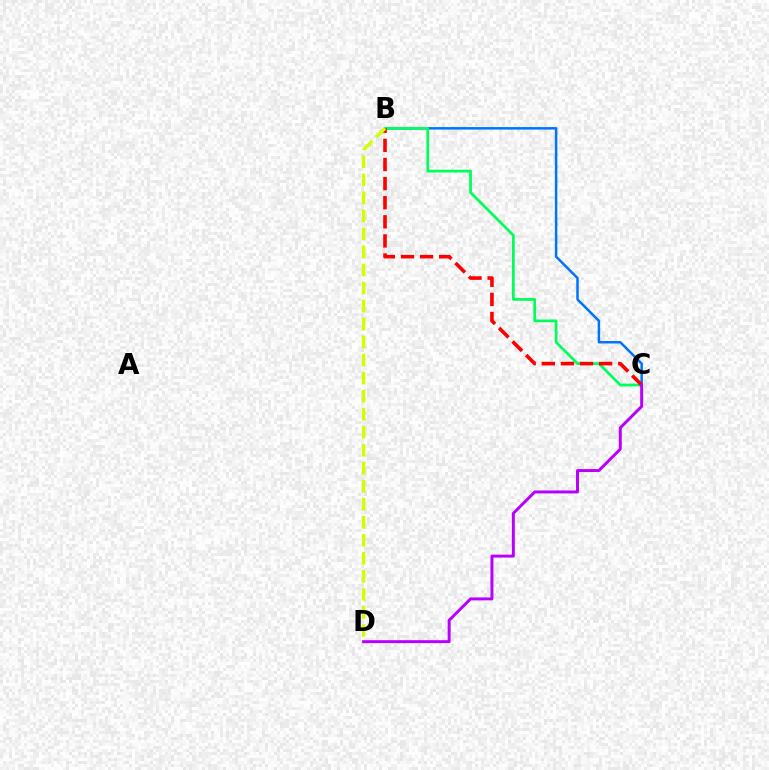{('B', 'C'): [{'color': '#0074ff', 'line_style': 'solid', 'thickness': 1.8}, {'color': '#00ff5c', 'line_style': 'solid', 'thickness': 1.97}, {'color': '#ff0000', 'line_style': 'dashed', 'thickness': 2.6}], ('B', 'D'): [{'color': '#d1ff00', 'line_style': 'dashed', 'thickness': 2.45}], ('C', 'D'): [{'color': '#b900ff', 'line_style': 'solid', 'thickness': 2.13}]}